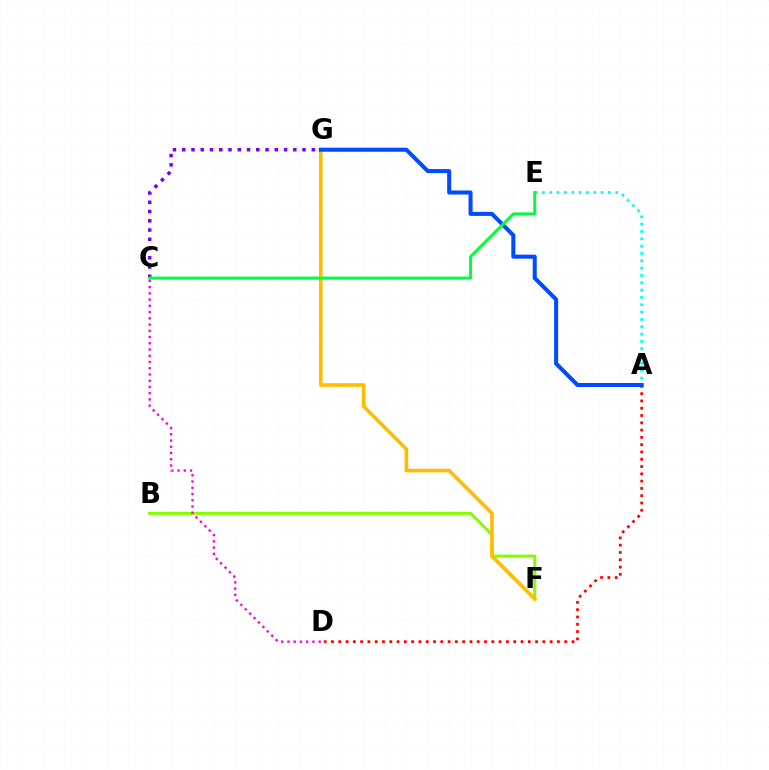{('A', 'D'): [{'color': '#ff0000', 'line_style': 'dotted', 'thickness': 1.98}], ('B', 'F'): [{'color': '#84ff00', 'line_style': 'solid', 'thickness': 2.22}], ('A', 'E'): [{'color': '#00fff6', 'line_style': 'dotted', 'thickness': 1.99}], ('C', 'G'): [{'color': '#7200ff', 'line_style': 'dotted', 'thickness': 2.51}], ('F', 'G'): [{'color': '#ffbd00', 'line_style': 'solid', 'thickness': 2.63}], ('C', 'D'): [{'color': '#ff00cf', 'line_style': 'dotted', 'thickness': 1.7}], ('A', 'G'): [{'color': '#004bff', 'line_style': 'solid', 'thickness': 2.91}], ('C', 'E'): [{'color': '#00ff39', 'line_style': 'solid', 'thickness': 2.13}]}